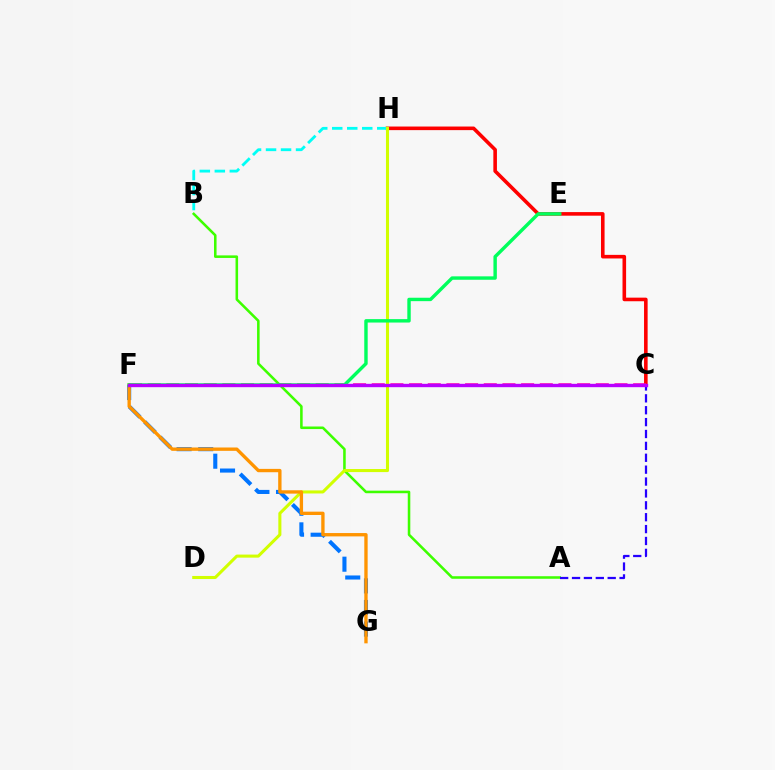{('C', 'H'): [{'color': '#ff0000', 'line_style': 'solid', 'thickness': 2.59}], ('A', 'B'): [{'color': '#3dff00', 'line_style': 'solid', 'thickness': 1.84}], ('B', 'H'): [{'color': '#00fff6', 'line_style': 'dashed', 'thickness': 2.04}], ('A', 'C'): [{'color': '#2500ff', 'line_style': 'dashed', 'thickness': 1.61}], ('F', 'G'): [{'color': '#0074ff', 'line_style': 'dashed', 'thickness': 2.94}, {'color': '#ff9400', 'line_style': 'solid', 'thickness': 2.41}], ('D', 'H'): [{'color': '#d1ff00', 'line_style': 'solid', 'thickness': 2.2}], ('C', 'F'): [{'color': '#ff00ac', 'line_style': 'dashed', 'thickness': 2.54}, {'color': '#b900ff', 'line_style': 'solid', 'thickness': 2.42}], ('E', 'F'): [{'color': '#00ff5c', 'line_style': 'solid', 'thickness': 2.46}]}